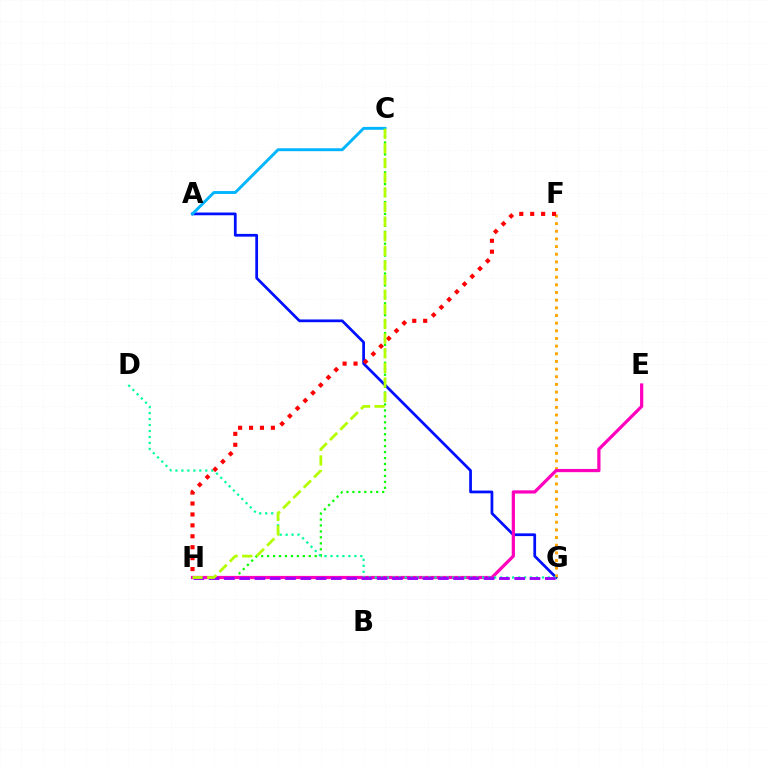{('A', 'G'): [{'color': '#0010ff', 'line_style': 'solid', 'thickness': 1.98}], ('F', 'G'): [{'color': '#ffa500', 'line_style': 'dotted', 'thickness': 2.08}], ('C', 'H'): [{'color': '#08ff00', 'line_style': 'dotted', 'thickness': 1.62}, {'color': '#b3ff00', 'line_style': 'dashed', 'thickness': 1.99}], ('A', 'C'): [{'color': '#00b5ff', 'line_style': 'solid', 'thickness': 2.09}], ('E', 'H'): [{'color': '#ff00bd', 'line_style': 'solid', 'thickness': 2.32}], ('D', 'G'): [{'color': '#00ff9d', 'line_style': 'dotted', 'thickness': 1.62}], ('G', 'H'): [{'color': '#9b00ff', 'line_style': 'dashed', 'thickness': 2.08}], ('F', 'H'): [{'color': '#ff0000', 'line_style': 'dotted', 'thickness': 2.97}]}